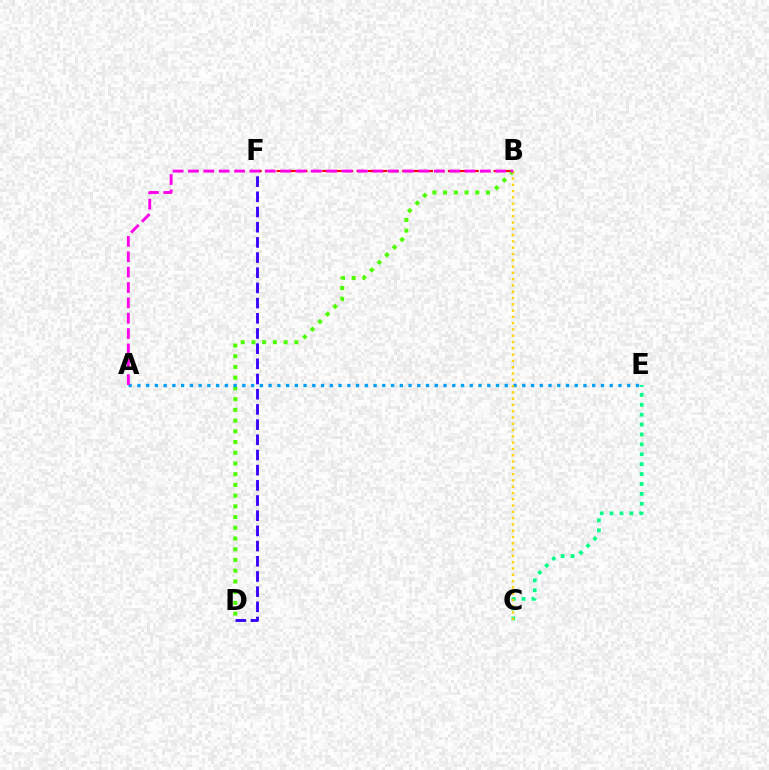{('D', 'F'): [{'color': '#3700ff', 'line_style': 'dashed', 'thickness': 2.06}], ('B', 'F'): [{'color': '#ff0000', 'line_style': 'dashed', 'thickness': 1.55}], ('C', 'E'): [{'color': '#00ff86', 'line_style': 'dotted', 'thickness': 2.69}], ('B', 'D'): [{'color': '#4fff00', 'line_style': 'dotted', 'thickness': 2.91}], ('A', 'E'): [{'color': '#009eff', 'line_style': 'dotted', 'thickness': 2.38}], ('B', 'C'): [{'color': '#ffd500', 'line_style': 'dotted', 'thickness': 1.71}], ('A', 'B'): [{'color': '#ff00ed', 'line_style': 'dashed', 'thickness': 2.09}]}